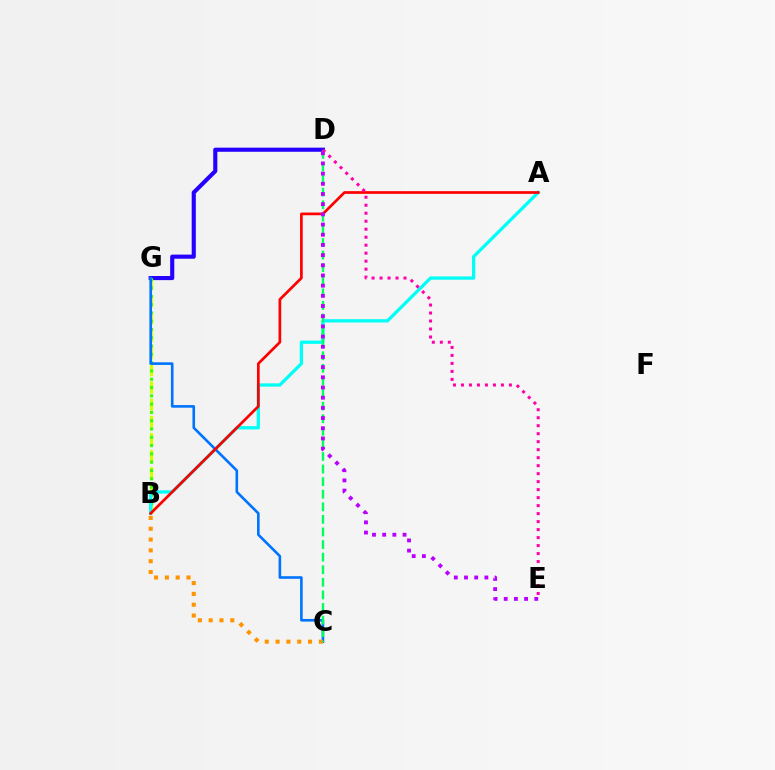{('D', 'G'): [{'color': '#2500ff', 'line_style': 'solid', 'thickness': 2.96}], ('B', 'G'): [{'color': '#d1ff00', 'line_style': 'dashed', 'thickness': 2.33}, {'color': '#3dff00', 'line_style': 'dotted', 'thickness': 2.25}], ('A', 'B'): [{'color': '#00fff6', 'line_style': 'solid', 'thickness': 2.36}, {'color': '#ff0000', 'line_style': 'solid', 'thickness': 1.95}], ('C', 'G'): [{'color': '#0074ff', 'line_style': 'solid', 'thickness': 1.89}], ('B', 'C'): [{'color': '#ff9400', 'line_style': 'dotted', 'thickness': 2.94}], ('C', 'D'): [{'color': '#00ff5c', 'line_style': 'dashed', 'thickness': 1.71}], ('D', 'E'): [{'color': '#b900ff', 'line_style': 'dotted', 'thickness': 2.77}, {'color': '#ff00ac', 'line_style': 'dotted', 'thickness': 2.17}]}